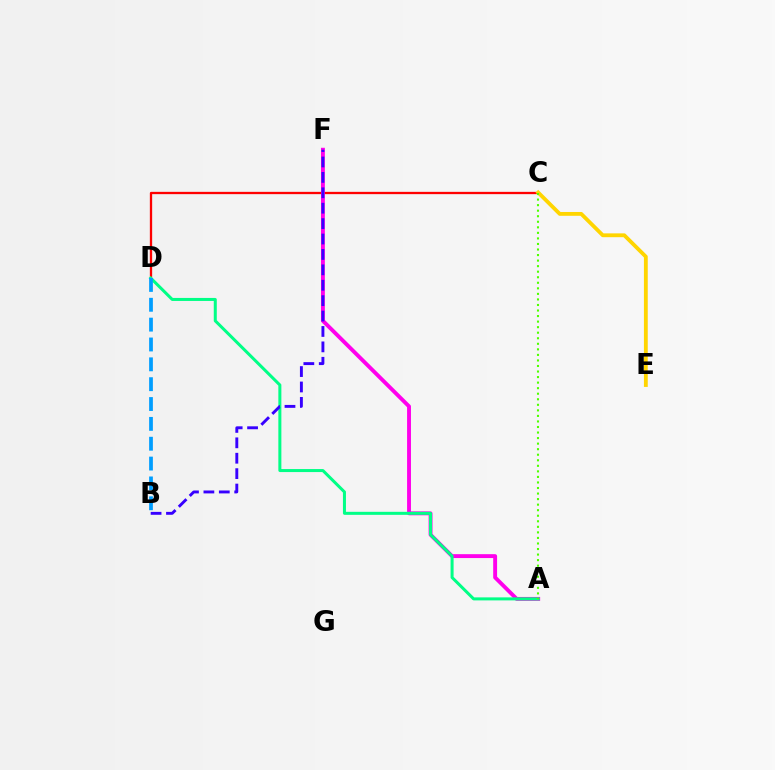{('C', 'D'): [{'color': '#ff0000', 'line_style': 'solid', 'thickness': 1.65}], ('A', 'F'): [{'color': '#ff00ed', 'line_style': 'solid', 'thickness': 2.8}], ('A', 'D'): [{'color': '#00ff86', 'line_style': 'solid', 'thickness': 2.17}], ('B', 'F'): [{'color': '#3700ff', 'line_style': 'dashed', 'thickness': 2.09}], ('C', 'E'): [{'color': '#ffd500', 'line_style': 'solid', 'thickness': 2.75}], ('B', 'D'): [{'color': '#009eff', 'line_style': 'dashed', 'thickness': 2.7}], ('A', 'C'): [{'color': '#4fff00', 'line_style': 'dotted', 'thickness': 1.51}]}